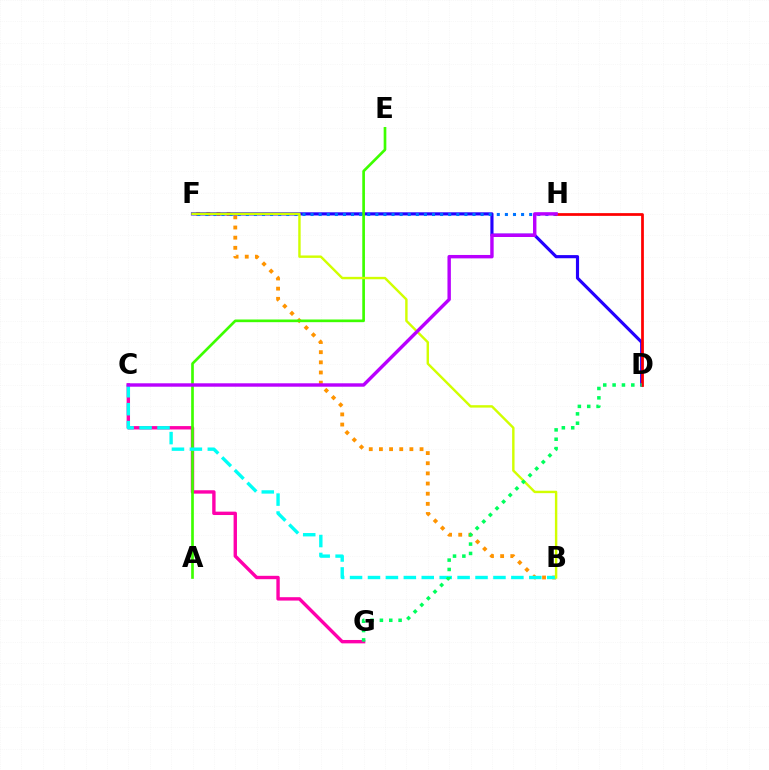{('B', 'F'): [{'color': '#ff9400', 'line_style': 'dotted', 'thickness': 2.76}, {'color': '#d1ff00', 'line_style': 'solid', 'thickness': 1.74}], ('C', 'G'): [{'color': '#ff00ac', 'line_style': 'solid', 'thickness': 2.44}], ('D', 'F'): [{'color': '#2500ff', 'line_style': 'solid', 'thickness': 2.27}], ('F', 'H'): [{'color': '#0074ff', 'line_style': 'dotted', 'thickness': 2.2}], ('A', 'E'): [{'color': '#3dff00', 'line_style': 'solid', 'thickness': 1.93}], ('B', 'C'): [{'color': '#00fff6', 'line_style': 'dashed', 'thickness': 2.43}], ('D', 'H'): [{'color': '#ff0000', 'line_style': 'solid', 'thickness': 1.98}], ('D', 'G'): [{'color': '#00ff5c', 'line_style': 'dotted', 'thickness': 2.54}], ('C', 'H'): [{'color': '#b900ff', 'line_style': 'solid', 'thickness': 2.46}]}